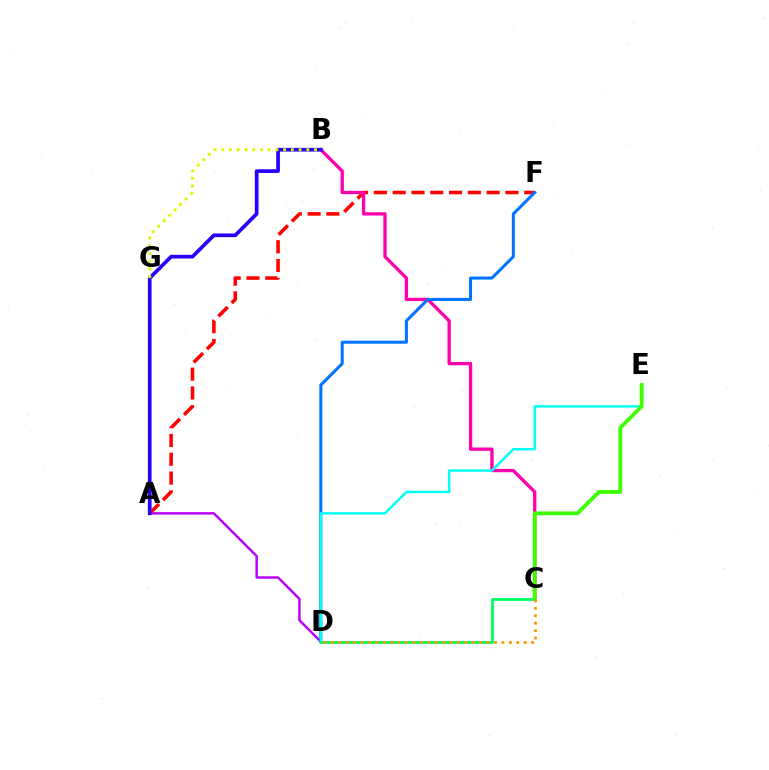{('A', 'D'): [{'color': '#b900ff', 'line_style': 'solid', 'thickness': 1.75}], ('A', 'F'): [{'color': '#ff0000', 'line_style': 'dashed', 'thickness': 2.55}], ('B', 'C'): [{'color': '#ff00ac', 'line_style': 'solid', 'thickness': 2.39}], ('A', 'B'): [{'color': '#2500ff', 'line_style': 'solid', 'thickness': 2.66}], ('D', 'F'): [{'color': '#0074ff', 'line_style': 'solid', 'thickness': 2.18}], ('D', 'E'): [{'color': '#00fff6', 'line_style': 'solid', 'thickness': 1.77}], ('B', 'G'): [{'color': '#d1ff00', 'line_style': 'dotted', 'thickness': 2.1}], ('C', 'D'): [{'color': '#00ff5c', 'line_style': 'solid', 'thickness': 2.01}, {'color': '#ff9400', 'line_style': 'dotted', 'thickness': 2.01}], ('C', 'E'): [{'color': '#3dff00', 'line_style': 'solid', 'thickness': 2.75}]}